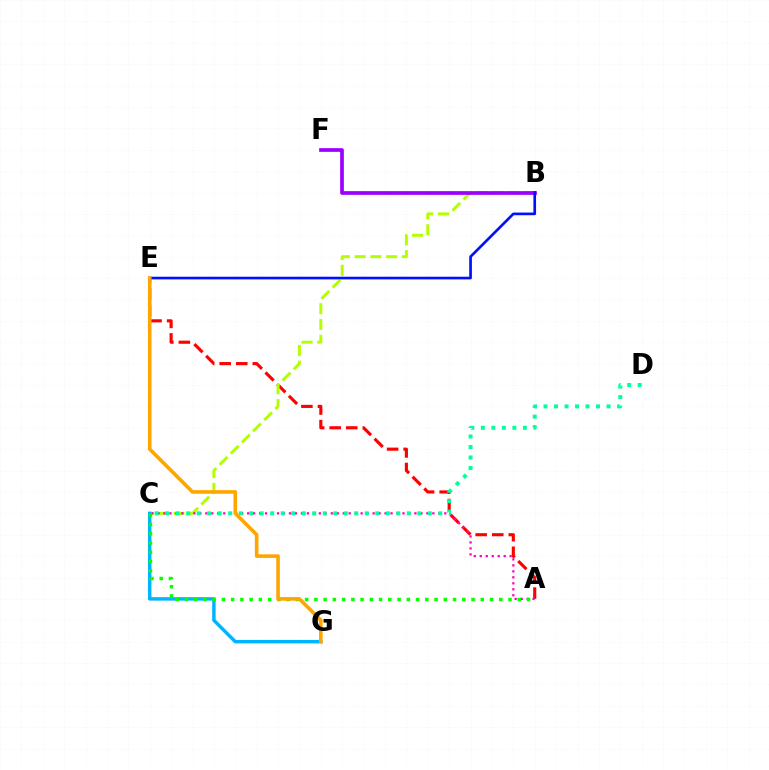{('A', 'E'): [{'color': '#ff0000', 'line_style': 'dashed', 'thickness': 2.25}], ('B', 'C'): [{'color': '#b3ff00', 'line_style': 'dashed', 'thickness': 2.14}], ('A', 'C'): [{'color': '#ff00bd', 'line_style': 'dotted', 'thickness': 1.62}, {'color': '#08ff00', 'line_style': 'dotted', 'thickness': 2.51}], ('C', 'G'): [{'color': '#00b5ff', 'line_style': 'solid', 'thickness': 2.48}], ('B', 'F'): [{'color': '#9b00ff', 'line_style': 'solid', 'thickness': 2.67}], ('C', 'D'): [{'color': '#00ff9d', 'line_style': 'dotted', 'thickness': 2.85}], ('B', 'E'): [{'color': '#0010ff', 'line_style': 'solid', 'thickness': 1.92}], ('E', 'G'): [{'color': '#ffa500', 'line_style': 'solid', 'thickness': 2.6}]}